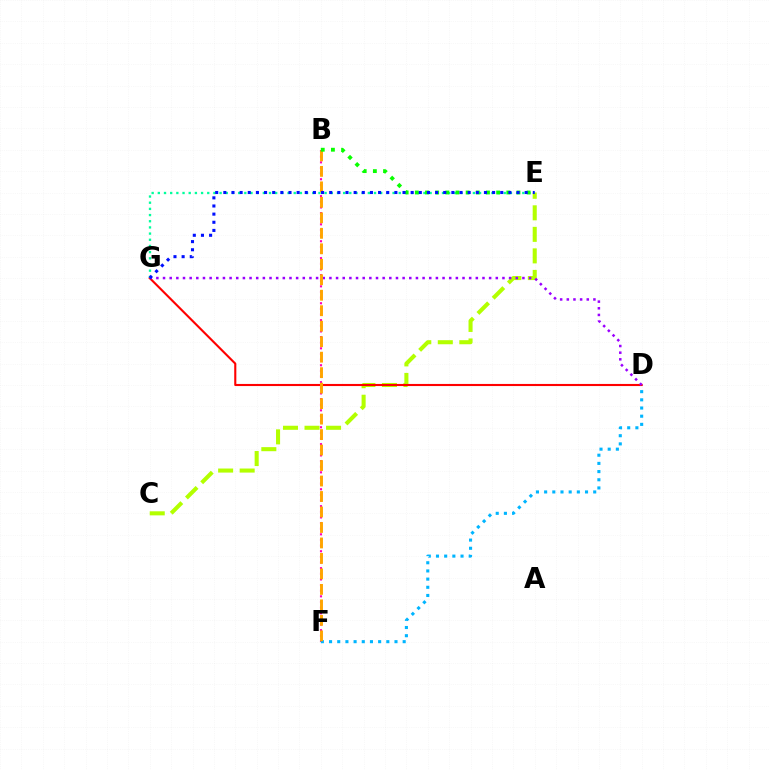{('C', 'E'): [{'color': '#b3ff00', 'line_style': 'dashed', 'thickness': 2.92}], ('B', 'F'): [{'color': '#ff00bd', 'line_style': 'dotted', 'thickness': 1.53}, {'color': '#ffa500', 'line_style': 'dashed', 'thickness': 2.1}], ('D', 'G'): [{'color': '#ff0000', 'line_style': 'solid', 'thickness': 1.52}, {'color': '#9b00ff', 'line_style': 'dotted', 'thickness': 1.81}], ('E', 'G'): [{'color': '#00ff9d', 'line_style': 'dotted', 'thickness': 1.68}, {'color': '#0010ff', 'line_style': 'dotted', 'thickness': 2.21}], ('D', 'F'): [{'color': '#00b5ff', 'line_style': 'dotted', 'thickness': 2.22}], ('B', 'E'): [{'color': '#08ff00', 'line_style': 'dotted', 'thickness': 2.76}]}